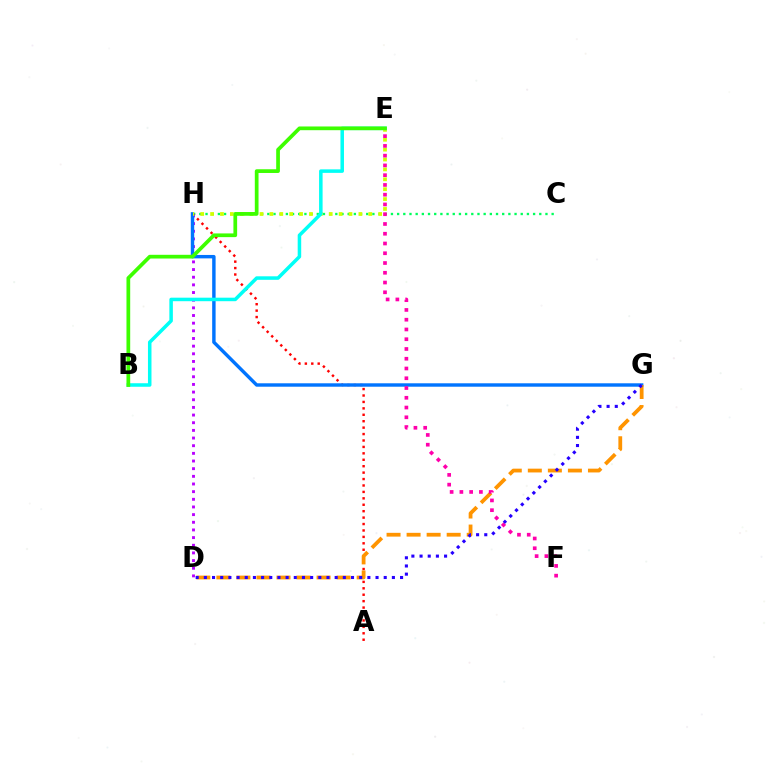{('C', 'H'): [{'color': '#00ff5c', 'line_style': 'dotted', 'thickness': 1.68}], ('A', 'H'): [{'color': '#ff0000', 'line_style': 'dotted', 'thickness': 1.75}], ('D', 'H'): [{'color': '#b900ff', 'line_style': 'dotted', 'thickness': 2.08}], ('G', 'H'): [{'color': '#0074ff', 'line_style': 'solid', 'thickness': 2.46}], ('D', 'G'): [{'color': '#ff9400', 'line_style': 'dashed', 'thickness': 2.72}, {'color': '#2500ff', 'line_style': 'dotted', 'thickness': 2.22}], ('E', 'H'): [{'color': '#d1ff00', 'line_style': 'dotted', 'thickness': 2.69}], ('E', 'F'): [{'color': '#ff00ac', 'line_style': 'dotted', 'thickness': 2.65}], ('B', 'E'): [{'color': '#00fff6', 'line_style': 'solid', 'thickness': 2.53}, {'color': '#3dff00', 'line_style': 'solid', 'thickness': 2.68}]}